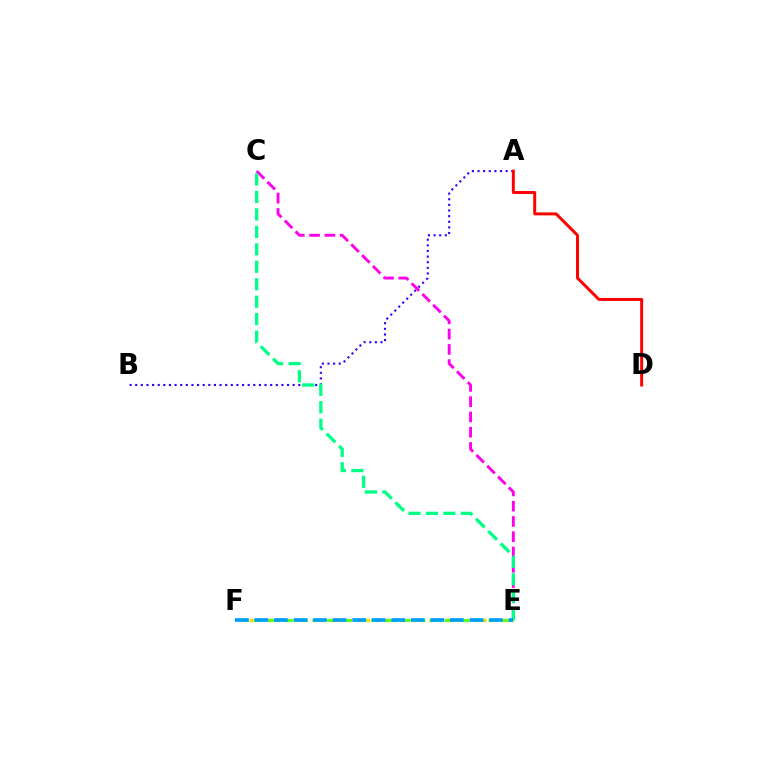{('C', 'E'): [{'color': '#ff00ed', 'line_style': 'dashed', 'thickness': 2.08}, {'color': '#00ff86', 'line_style': 'dashed', 'thickness': 2.37}], ('A', 'B'): [{'color': '#3700ff', 'line_style': 'dotted', 'thickness': 1.53}], ('E', 'F'): [{'color': '#ffd500', 'line_style': 'dotted', 'thickness': 2.44}, {'color': '#4fff00', 'line_style': 'dashed', 'thickness': 2.0}, {'color': '#009eff', 'line_style': 'dashed', 'thickness': 2.66}], ('A', 'D'): [{'color': '#ff0000', 'line_style': 'solid', 'thickness': 2.13}]}